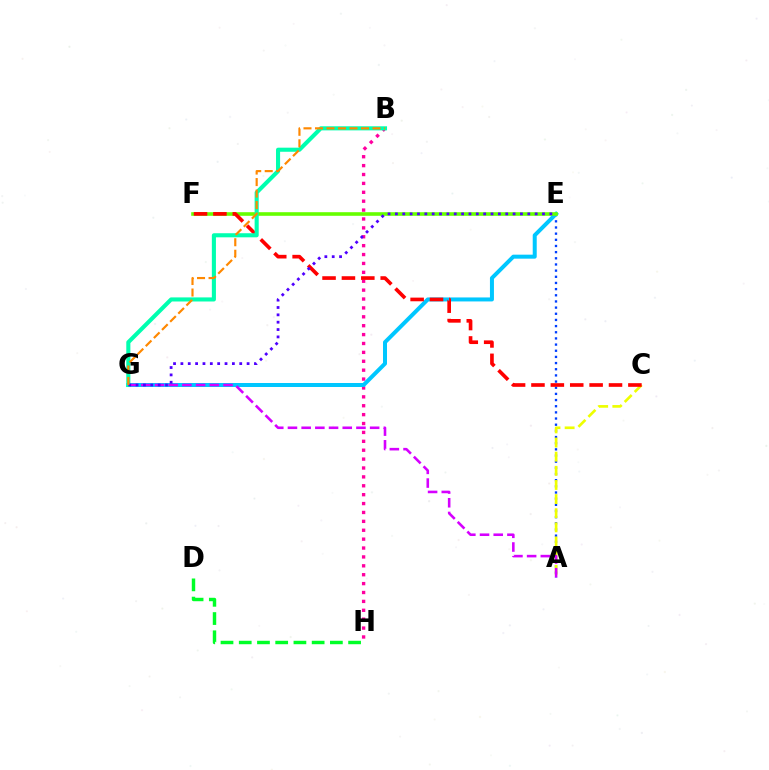{('D', 'H'): [{'color': '#00ff27', 'line_style': 'dashed', 'thickness': 2.48}], ('A', 'E'): [{'color': '#003fff', 'line_style': 'dotted', 'thickness': 1.67}], ('B', 'H'): [{'color': '#ff00a0', 'line_style': 'dotted', 'thickness': 2.42}], ('E', 'G'): [{'color': '#00c7ff', 'line_style': 'solid', 'thickness': 2.88}, {'color': '#4f00ff', 'line_style': 'dotted', 'thickness': 2.0}], ('A', 'C'): [{'color': '#eeff00', 'line_style': 'dashed', 'thickness': 1.92}], ('E', 'F'): [{'color': '#66ff00', 'line_style': 'solid', 'thickness': 2.6}], ('A', 'G'): [{'color': '#d600ff', 'line_style': 'dashed', 'thickness': 1.86}], ('C', 'F'): [{'color': '#ff0000', 'line_style': 'dashed', 'thickness': 2.63}], ('B', 'G'): [{'color': '#00ffaf', 'line_style': 'solid', 'thickness': 2.94}, {'color': '#ff8800', 'line_style': 'dashed', 'thickness': 1.56}]}